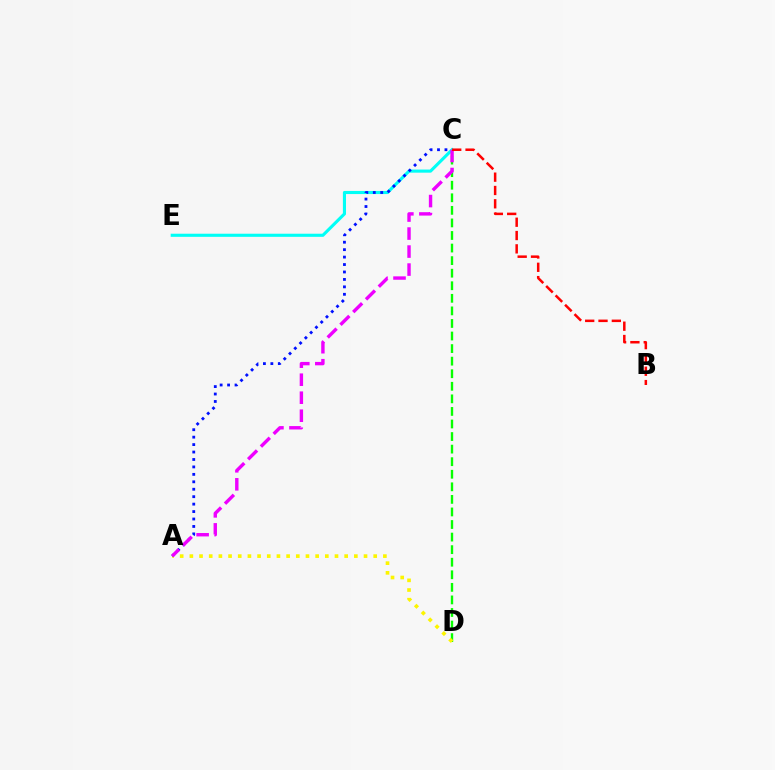{('C', 'D'): [{'color': '#08ff00', 'line_style': 'dashed', 'thickness': 1.71}], ('A', 'D'): [{'color': '#fcf500', 'line_style': 'dotted', 'thickness': 2.63}], ('C', 'E'): [{'color': '#00fff6', 'line_style': 'solid', 'thickness': 2.24}], ('A', 'C'): [{'color': '#0010ff', 'line_style': 'dotted', 'thickness': 2.02}, {'color': '#ee00ff', 'line_style': 'dashed', 'thickness': 2.45}], ('B', 'C'): [{'color': '#ff0000', 'line_style': 'dashed', 'thickness': 1.81}]}